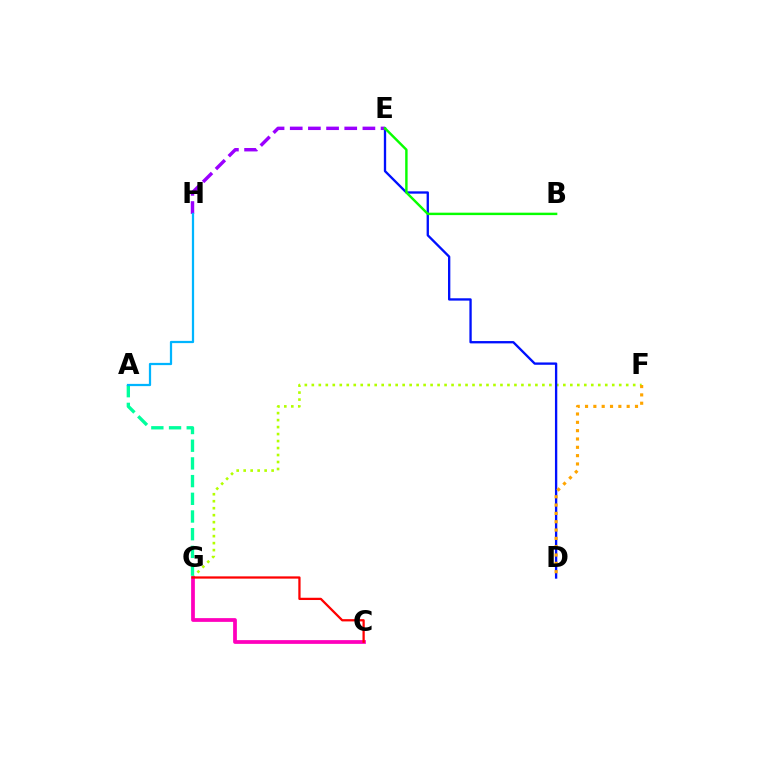{('F', 'G'): [{'color': '#b3ff00', 'line_style': 'dotted', 'thickness': 1.9}], ('C', 'G'): [{'color': '#ff00bd', 'line_style': 'solid', 'thickness': 2.7}, {'color': '#ff0000', 'line_style': 'solid', 'thickness': 1.63}], ('A', 'G'): [{'color': '#00ff9d', 'line_style': 'dashed', 'thickness': 2.4}], ('D', 'E'): [{'color': '#0010ff', 'line_style': 'solid', 'thickness': 1.68}], ('E', 'H'): [{'color': '#9b00ff', 'line_style': 'dashed', 'thickness': 2.47}], ('B', 'E'): [{'color': '#08ff00', 'line_style': 'solid', 'thickness': 1.75}], ('A', 'H'): [{'color': '#00b5ff', 'line_style': 'solid', 'thickness': 1.62}], ('D', 'F'): [{'color': '#ffa500', 'line_style': 'dotted', 'thickness': 2.26}]}